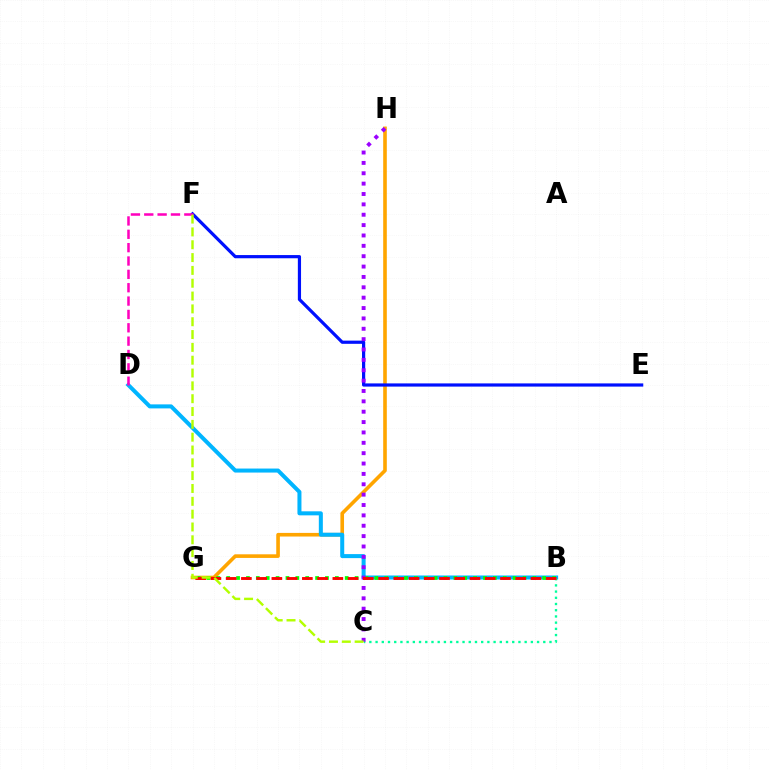{('G', 'H'): [{'color': '#ffa500', 'line_style': 'solid', 'thickness': 2.61}], ('B', 'D'): [{'color': '#00b5ff', 'line_style': 'solid', 'thickness': 2.89}], ('B', 'G'): [{'color': '#08ff00', 'line_style': 'dotted', 'thickness': 2.68}, {'color': '#ff0000', 'line_style': 'dashed', 'thickness': 2.07}], ('B', 'C'): [{'color': '#00ff9d', 'line_style': 'dotted', 'thickness': 1.69}], ('E', 'F'): [{'color': '#0010ff', 'line_style': 'solid', 'thickness': 2.3}], ('C', 'H'): [{'color': '#9b00ff', 'line_style': 'dotted', 'thickness': 2.82}], ('D', 'F'): [{'color': '#ff00bd', 'line_style': 'dashed', 'thickness': 1.81}], ('C', 'F'): [{'color': '#b3ff00', 'line_style': 'dashed', 'thickness': 1.74}]}